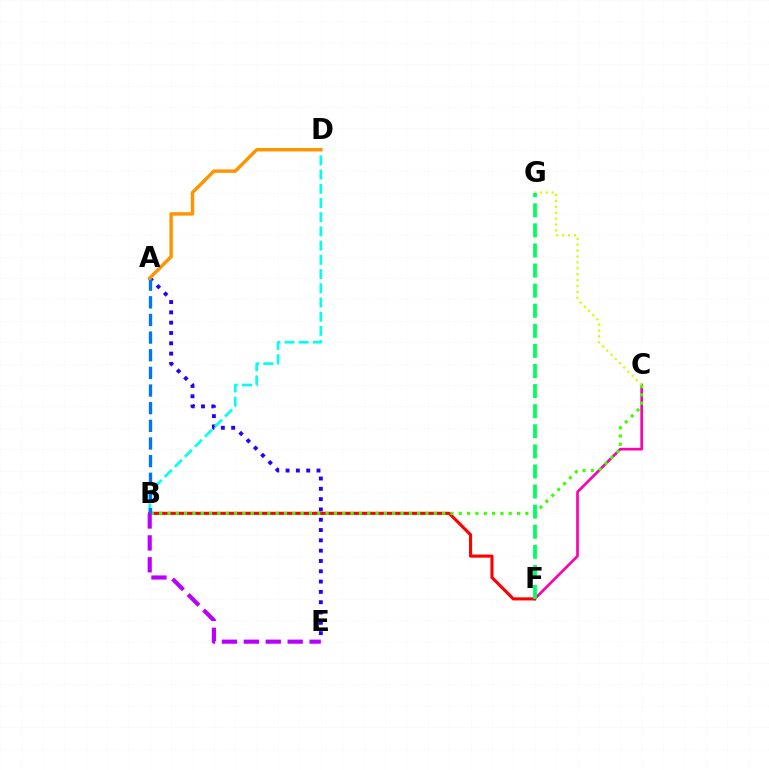{('A', 'E'): [{'color': '#2500ff', 'line_style': 'dotted', 'thickness': 2.8}], ('C', 'F'): [{'color': '#ff00ac', 'line_style': 'solid', 'thickness': 1.92}], ('B', 'D'): [{'color': '#00fff6', 'line_style': 'dashed', 'thickness': 1.93}], ('B', 'F'): [{'color': '#ff0000', 'line_style': 'solid', 'thickness': 2.24}], ('B', 'C'): [{'color': '#3dff00', 'line_style': 'dotted', 'thickness': 2.26}], ('C', 'G'): [{'color': '#d1ff00', 'line_style': 'dotted', 'thickness': 1.61}], ('F', 'G'): [{'color': '#00ff5c', 'line_style': 'dashed', 'thickness': 2.73}], ('A', 'B'): [{'color': '#0074ff', 'line_style': 'dashed', 'thickness': 2.4}], ('A', 'D'): [{'color': '#ff9400', 'line_style': 'solid', 'thickness': 2.47}], ('B', 'E'): [{'color': '#b900ff', 'line_style': 'dashed', 'thickness': 2.98}]}